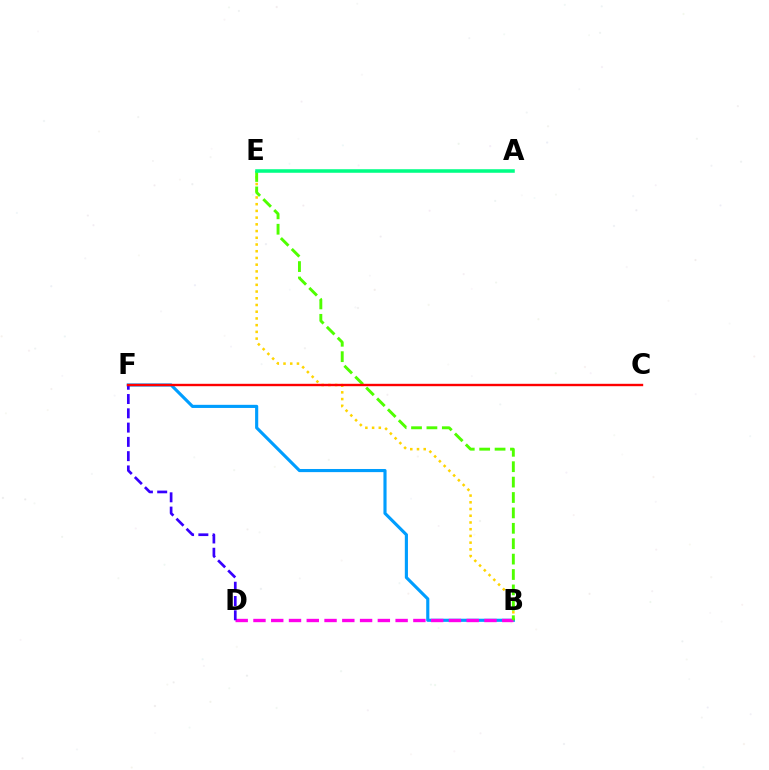{('B', 'E'): [{'color': '#ffd500', 'line_style': 'dotted', 'thickness': 1.83}, {'color': '#4fff00', 'line_style': 'dashed', 'thickness': 2.09}], ('B', 'F'): [{'color': '#009eff', 'line_style': 'solid', 'thickness': 2.25}], ('B', 'D'): [{'color': '#ff00ed', 'line_style': 'dashed', 'thickness': 2.41}], ('A', 'E'): [{'color': '#00ff86', 'line_style': 'solid', 'thickness': 2.55}], ('D', 'F'): [{'color': '#3700ff', 'line_style': 'dashed', 'thickness': 1.94}], ('C', 'F'): [{'color': '#ff0000', 'line_style': 'solid', 'thickness': 1.72}]}